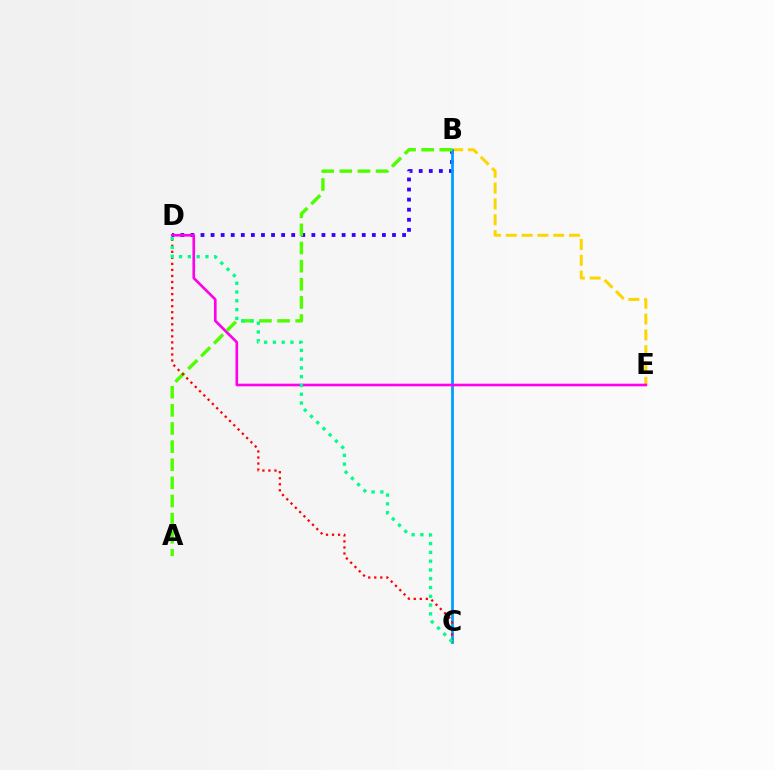{('B', 'E'): [{'color': '#ffd500', 'line_style': 'dashed', 'thickness': 2.15}], ('B', 'D'): [{'color': '#3700ff', 'line_style': 'dotted', 'thickness': 2.74}], ('B', 'C'): [{'color': '#009eff', 'line_style': 'solid', 'thickness': 2.0}], ('D', 'E'): [{'color': '#ff00ed', 'line_style': 'solid', 'thickness': 1.9}], ('A', 'B'): [{'color': '#4fff00', 'line_style': 'dashed', 'thickness': 2.46}], ('C', 'D'): [{'color': '#ff0000', 'line_style': 'dotted', 'thickness': 1.64}, {'color': '#00ff86', 'line_style': 'dotted', 'thickness': 2.39}]}